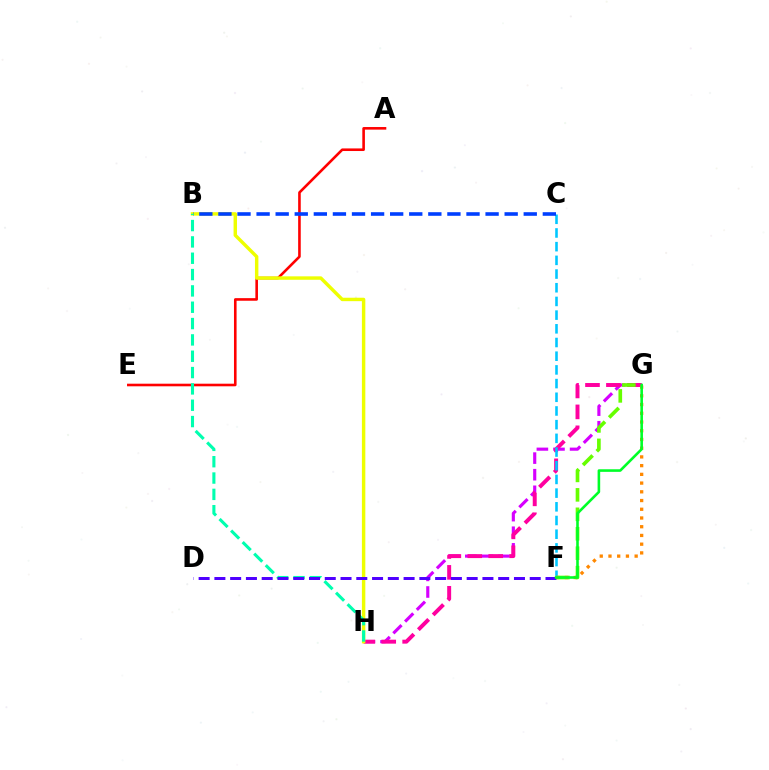{('G', 'H'): [{'color': '#d600ff', 'line_style': 'dashed', 'thickness': 2.25}, {'color': '#ff00a0', 'line_style': 'dashed', 'thickness': 2.84}], ('A', 'E'): [{'color': '#ff0000', 'line_style': 'solid', 'thickness': 1.87}], ('C', 'F'): [{'color': '#00c7ff', 'line_style': 'dashed', 'thickness': 1.86}], ('F', 'G'): [{'color': '#66ff00', 'line_style': 'dashed', 'thickness': 2.64}, {'color': '#ff8800', 'line_style': 'dotted', 'thickness': 2.37}, {'color': '#00ff27', 'line_style': 'solid', 'thickness': 1.87}], ('B', 'H'): [{'color': '#eeff00', 'line_style': 'solid', 'thickness': 2.47}, {'color': '#00ffaf', 'line_style': 'dashed', 'thickness': 2.22}], ('B', 'C'): [{'color': '#003fff', 'line_style': 'dashed', 'thickness': 2.59}], ('D', 'F'): [{'color': '#4f00ff', 'line_style': 'dashed', 'thickness': 2.14}]}